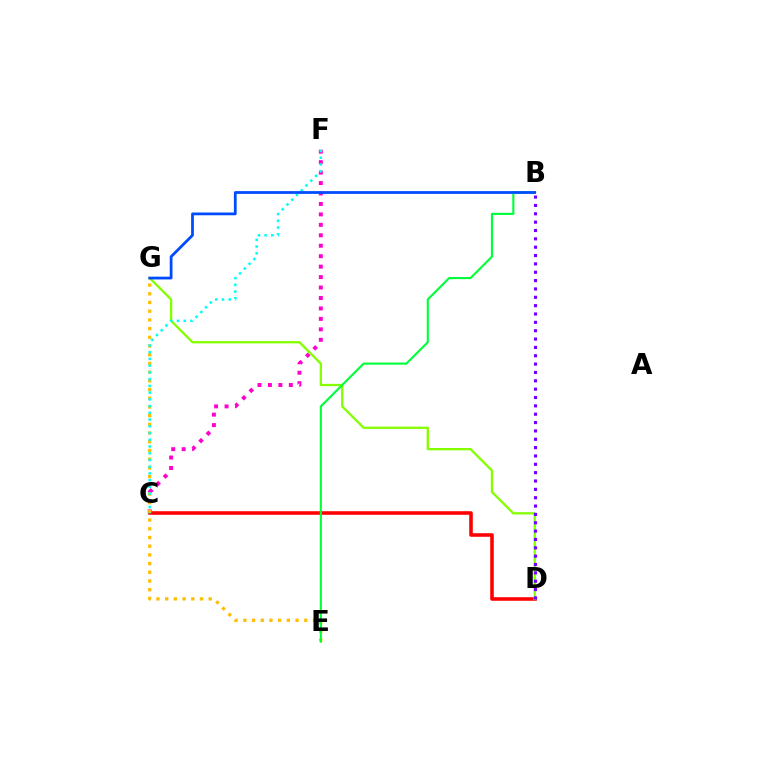{('C', 'F'): [{'color': '#ff00cf', 'line_style': 'dotted', 'thickness': 2.84}, {'color': '#00fff6', 'line_style': 'dotted', 'thickness': 1.83}], ('C', 'D'): [{'color': '#ff0000', 'line_style': 'solid', 'thickness': 2.56}], ('D', 'G'): [{'color': '#84ff00', 'line_style': 'solid', 'thickness': 1.66}], ('B', 'D'): [{'color': '#7200ff', 'line_style': 'dotted', 'thickness': 2.27}], ('E', 'G'): [{'color': '#ffbd00', 'line_style': 'dotted', 'thickness': 2.36}], ('B', 'E'): [{'color': '#00ff39', 'line_style': 'solid', 'thickness': 1.53}], ('B', 'G'): [{'color': '#004bff', 'line_style': 'solid', 'thickness': 1.99}]}